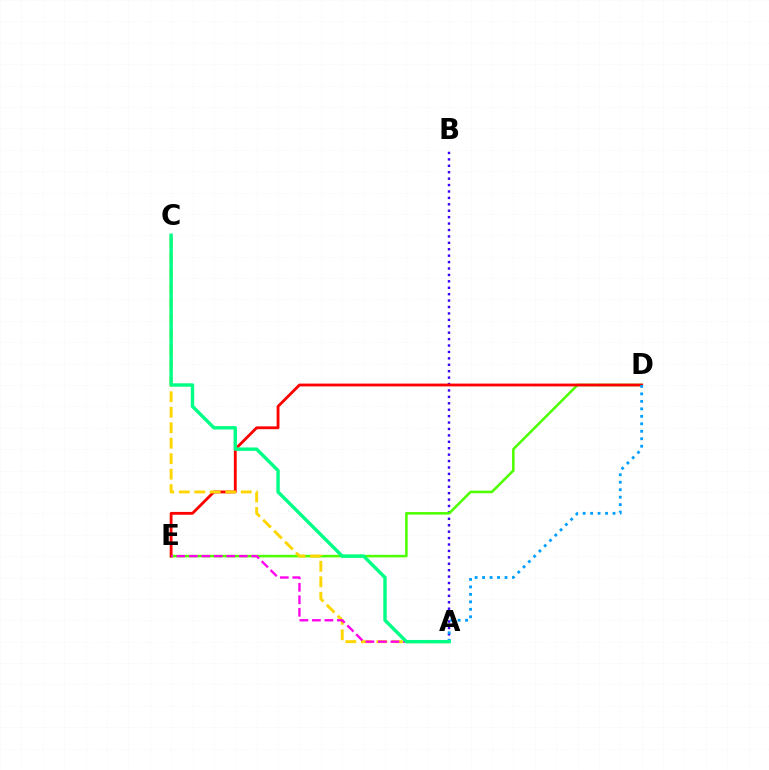{('A', 'B'): [{'color': '#3700ff', 'line_style': 'dotted', 'thickness': 1.74}], ('D', 'E'): [{'color': '#4fff00', 'line_style': 'solid', 'thickness': 1.84}, {'color': '#ff0000', 'line_style': 'solid', 'thickness': 2.04}], ('A', 'C'): [{'color': '#ffd500', 'line_style': 'dashed', 'thickness': 2.1}, {'color': '#00ff86', 'line_style': 'solid', 'thickness': 2.45}], ('A', 'E'): [{'color': '#ff00ed', 'line_style': 'dashed', 'thickness': 1.7}], ('A', 'D'): [{'color': '#009eff', 'line_style': 'dotted', 'thickness': 2.03}]}